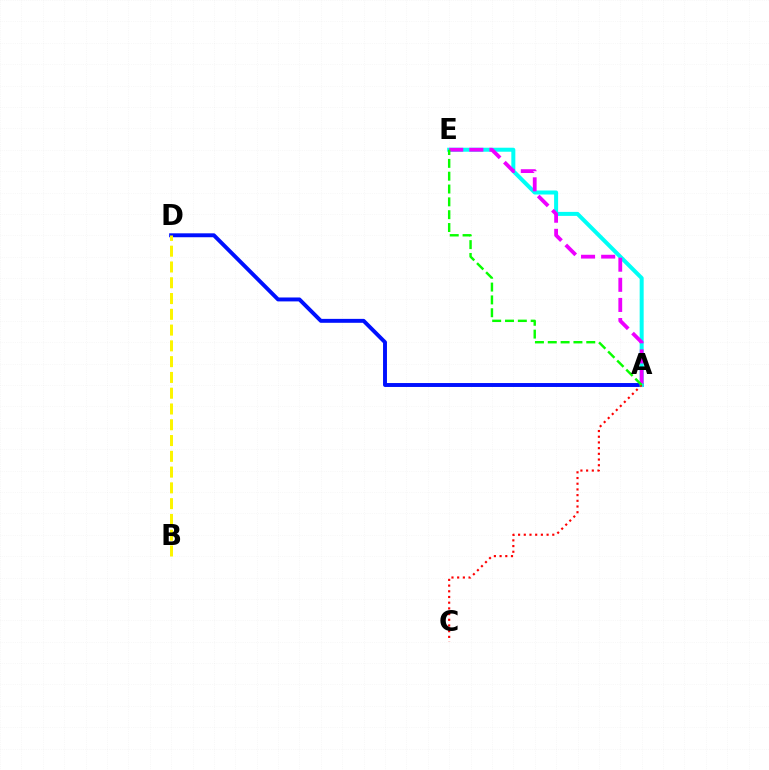{('A', 'D'): [{'color': '#0010ff', 'line_style': 'solid', 'thickness': 2.83}], ('B', 'D'): [{'color': '#fcf500', 'line_style': 'dashed', 'thickness': 2.14}], ('A', 'E'): [{'color': '#00fff6', 'line_style': 'solid', 'thickness': 2.88}, {'color': '#ee00ff', 'line_style': 'dashed', 'thickness': 2.73}, {'color': '#08ff00', 'line_style': 'dashed', 'thickness': 1.74}], ('A', 'C'): [{'color': '#ff0000', 'line_style': 'dotted', 'thickness': 1.55}]}